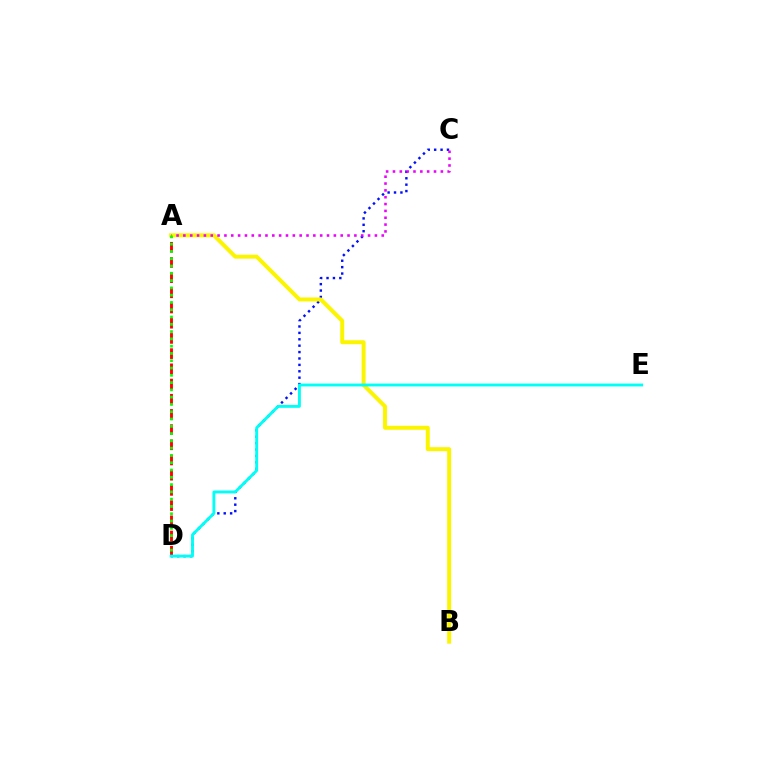{('C', 'D'): [{'color': '#0010ff', 'line_style': 'dotted', 'thickness': 1.74}], ('A', 'D'): [{'color': '#ff0000', 'line_style': 'dashed', 'thickness': 2.06}, {'color': '#08ff00', 'line_style': 'dotted', 'thickness': 1.98}], ('A', 'B'): [{'color': '#fcf500', 'line_style': 'solid', 'thickness': 2.86}], ('A', 'C'): [{'color': '#ee00ff', 'line_style': 'dotted', 'thickness': 1.86}], ('D', 'E'): [{'color': '#00fff6', 'line_style': 'solid', 'thickness': 2.07}]}